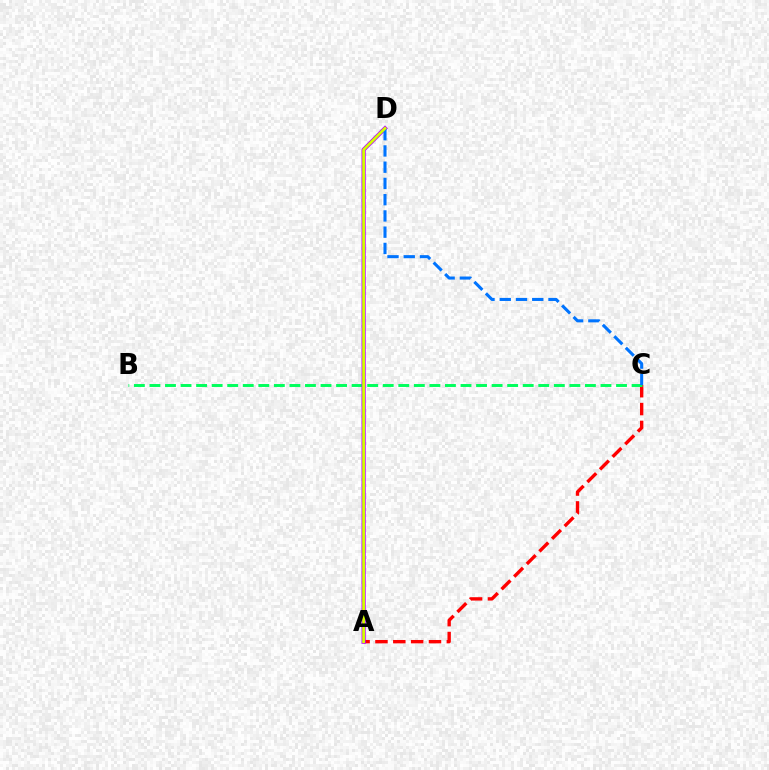{('A', 'C'): [{'color': '#ff0000', 'line_style': 'dashed', 'thickness': 2.42}], ('B', 'C'): [{'color': '#00ff5c', 'line_style': 'dashed', 'thickness': 2.11}], ('A', 'D'): [{'color': '#b900ff', 'line_style': 'solid', 'thickness': 2.99}, {'color': '#d1ff00', 'line_style': 'solid', 'thickness': 1.97}], ('C', 'D'): [{'color': '#0074ff', 'line_style': 'dashed', 'thickness': 2.21}]}